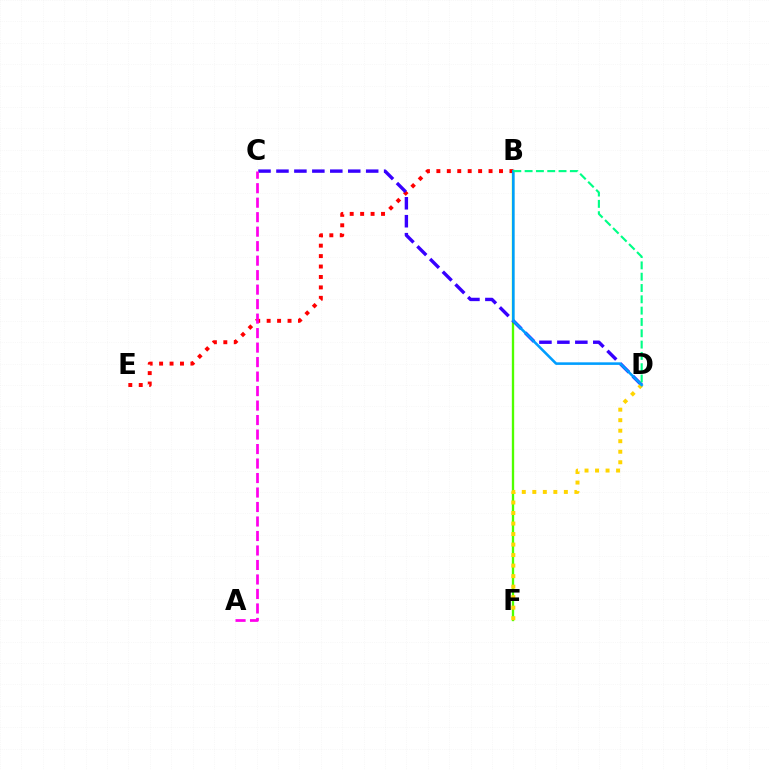{('B', 'F'): [{'color': '#4fff00', 'line_style': 'solid', 'thickness': 1.68}], ('B', 'E'): [{'color': '#ff0000', 'line_style': 'dotted', 'thickness': 2.84}], ('C', 'D'): [{'color': '#3700ff', 'line_style': 'dashed', 'thickness': 2.44}], ('A', 'C'): [{'color': '#ff00ed', 'line_style': 'dashed', 'thickness': 1.97}], ('D', 'F'): [{'color': '#ffd500', 'line_style': 'dotted', 'thickness': 2.86}], ('B', 'D'): [{'color': '#009eff', 'line_style': 'solid', 'thickness': 1.86}, {'color': '#00ff86', 'line_style': 'dashed', 'thickness': 1.54}]}